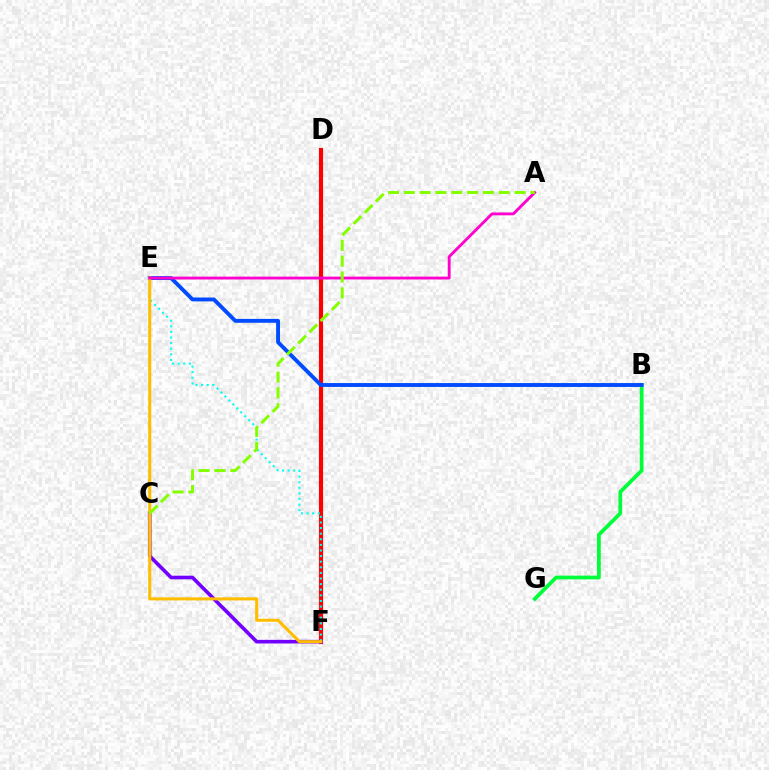{('D', 'F'): [{'color': '#ff0000', 'line_style': 'solid', 'thickness': 2.98}], ('C', 'F'): [{'color': '#7200ff', 'line_style': 'solid', 'thickness': 2.6}], ('B', 'G'): [{'color': '#00ff39', 'line_style': 'solid', 'thickness': 2.7}], ('B', 'E'): [{'color': '#004bff', 'line_style': 'solid', 'thickness': 2.79}], ('E', 'F'): [{'color': '#00fff6', 'line_style': 'dotted', 'thickness': 1.52}, {'color': '#ffbd00', 'line_style': 'solid', 'thickness': 2.2}], ('A', 'E'): [{'color': '#ff00cf', 'line_style': 'solid', 'thickness': 2.06}], ('A', 'C'): [{'color': '#84ff00', 'line_style': 'dashed', 'thickness': 2.15}]}